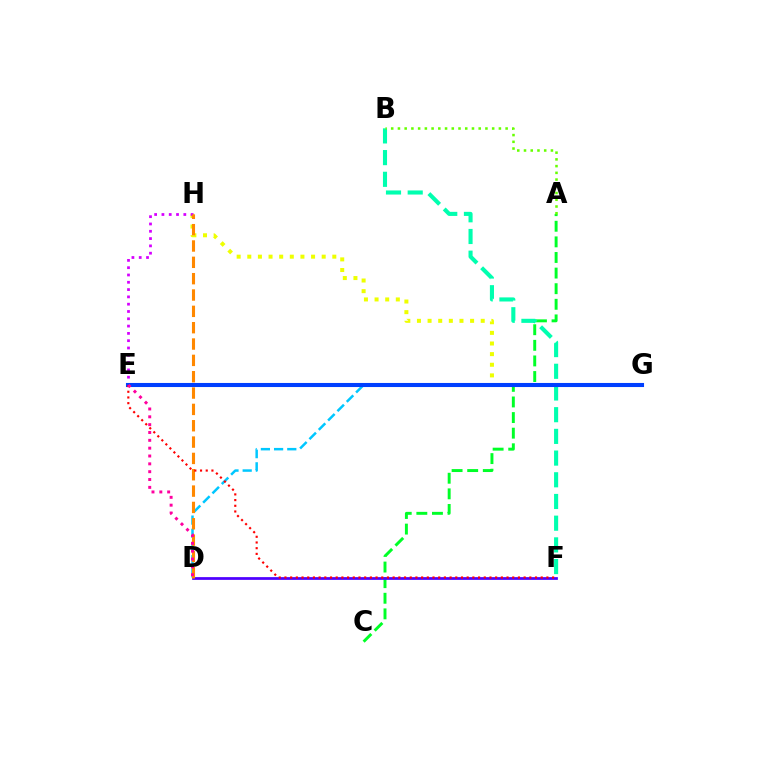{('G', 'H'): [{'color': '#eeff00', 'line_style': 'dotted', 'thickness': 2.89}], ('A', 'C'): [{'color': '#00ff27', 'line_style': 'dashed', 'thickness': 2.12}], ('B', 'F'): [{'color': '#00ffaf', 'line_style': 'dashed', 'thickness': 2.95}], ('D', 'F'): [{'color': '#4f00ff', 'line_style': 'solid', 'thickness': 1.98}], ('D', 'G'): [{'color': '#00c7ff', 'line_style': 'dashed', 'thickness': 1.79}], ('E', 'H'): [{'color': '#d600ff', 'line_style': 'dotted', 'thickness': 1.98}], ('D', 'H'): [{'color': '#ff8800', 'line_style': 'dashed', 'thickness': 2.22}], ('E', 'G'): [{'color': '#003fff', 'line_style': 'solid', 'thickness': 2.93}], ('E', 'F'): [{'color': '#ff0000', 'line_style': 'dotted', 'thickness': 1.55}], ('A', 'B'): [{'color': '#66ff00', 'line_style': 'dotted', 'thickness': 1.83}], ('D', 'E'): [{'color': '#ff00a0', 'line_style': 'dotted', 'thickness': 2.13}]}